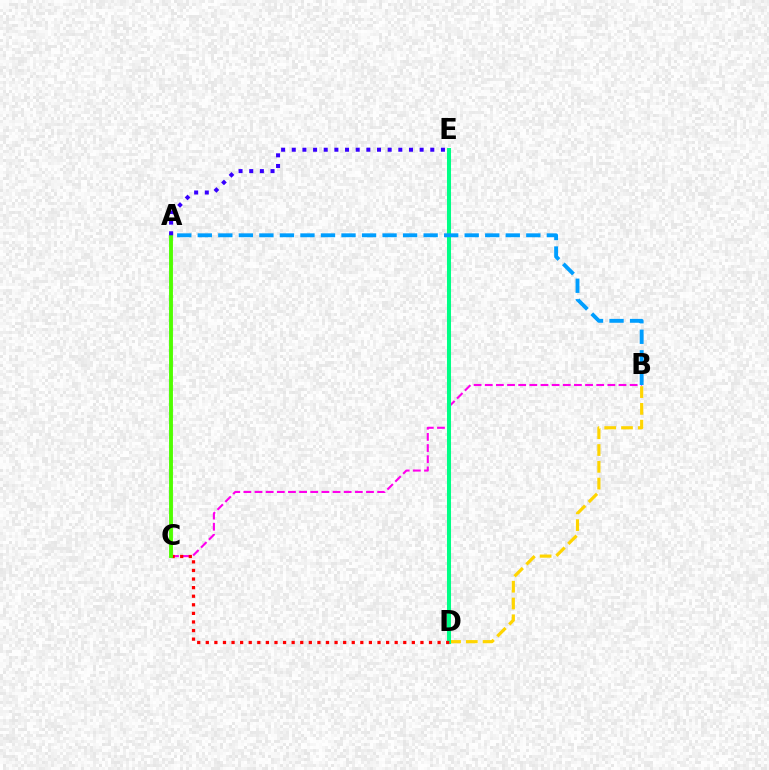{('B', 'C'): [{'color': '#ff00ed', 'line_style': 'dashed', 'thickness': 1.51}], ('B', 'D'): [{'color': '#ffd500', 'line_style': 'dashed', 'thickness': 2.28}], ('D', 'E'): [{'color': '#00ff86', 'line_style': 'solid', 'thickness': 2.91}], ('C', 'D'): [{'color': '#ff0000', 'line_style': 'dotted', 'thickness': 2.33}], ('A', 'C'): [{'color': '#4fff00', 'line_style': 'solid', 'thickness': 2.8}], ('A', 'B'): [{'color': '#009eff', 'line_style': 'dashed', 'thickness': 2.79}], ('A', 'E'): [{'color': '#3700ff', 'line_style': 'dotted', 'thickness': 2.9}]}